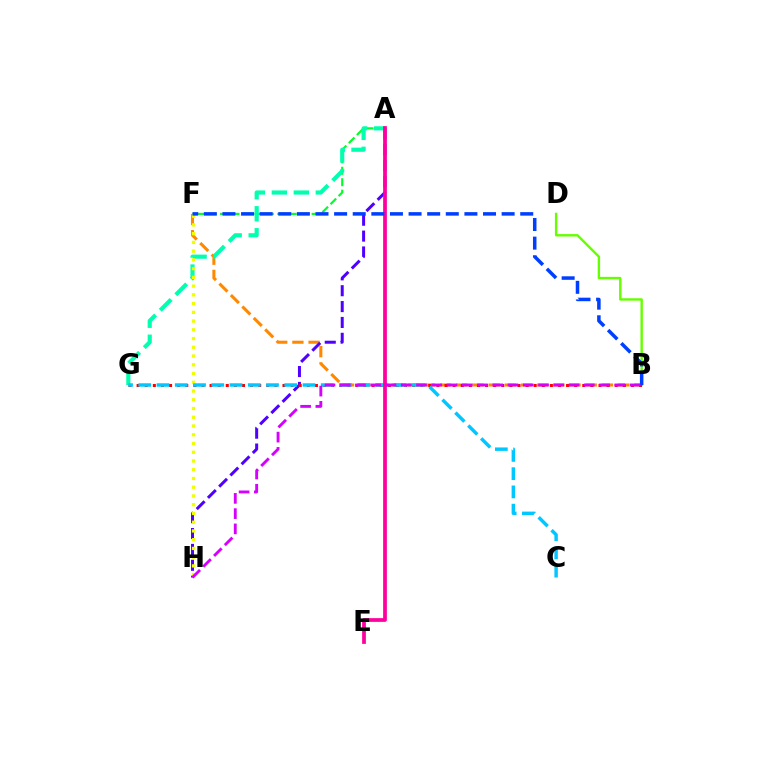{('B', 'D'): [{'color': '#66ff00', 'line_style': 'solid', 'thickness': 1.73}], ('B', 'F'): [{'color': '#ff8800', 'line_style': 'dashed', 'thickness': 2.2}, {'color': '#003fff', 'line_style': 'dashed', 'thickness': 2.53}], ('A', 'H'): [{'color': '#4f00ff', 'line_style': 'dashed', 'thickness': 2.16}], ('B', 'G'): [{'color': '#ff0000', 'line_style': 'dotted', 'thickness': 2.2}], ('A', 'F'): [{'color': '#00ff27', 'line_style': 'dashed', 'thickness': 1.55}], ('A', 'G'): [{'color': '#00ffaf', 'line_style': 'dashed', 'thickness': 2.99}], ('F', 'H'): [{'color': '#eeff00', 'line_style': 'dotted', 'thickness': 2.38}], ('C', 'G'): [{'color': '#00c7ff', 'line_style': 'dashed', 'thickness': 2.48}], ('A', 'E'): [{'color': '#ff00a0', 'line_style': 'solid', 'thickness': 2.7}], ('B', 'H'): [{'color': '#d600ff', 'line_style': 'dashed', 'thickness': 2.07}]}